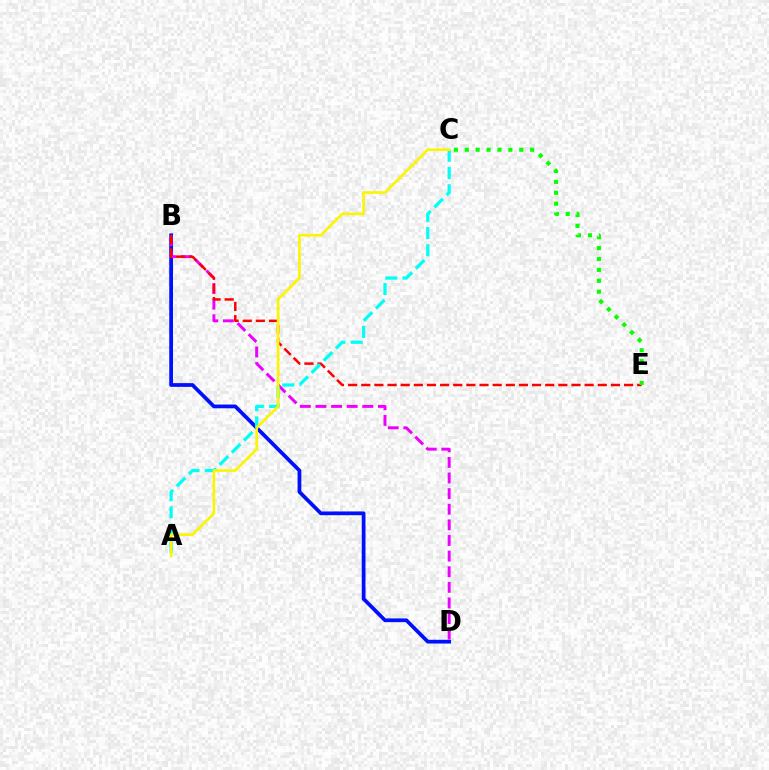{('B', 'D'): [{'color': '#0010ff', 'line_style': 'solid', 'thickness': 2.7}, {'color': '#ee00ff', 'line_style': 'dashed', 'thickness': 2.12}], ('B', 'E'): [{'color': '#ff0000', 'line_style': 'dashed', 'thickness': 1.78}], ('A', 'C'): [{'color': '#00fff6', 'line_style': 'dashed', 'thickness': 2.34}, {'color': '#fcf500', 'line_style': 'solid', 'thickness': 1.9}], ('C', 'E'): [{'color': '#08ff00', 'line_style': 'dotted', 'thickness': 2.96}]}